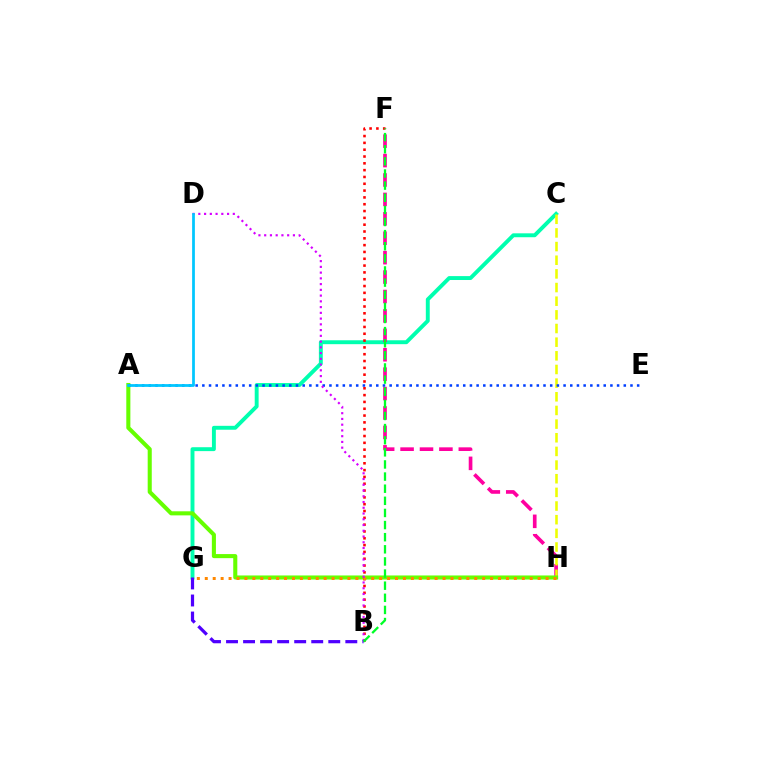{('C', 'G'): [{'color': '#00ffaf', 'line_style': 'solid', 'thickness': 2.81}], ('F', 'H'): [{'color': '#ff00a0', 'line_style': 'dashed', 'thickness': 2.64}], ('C', 'H'): [{'color': '#eeff00', 'line_style': 'dashed', 'thickness': 1.86}], ('A', 'H'): [{'color': '#66ff00', 'line_style': 'solid', 'thickness': 2.93}], ('A', 'E'): [{'color': '#003fff', 'line_style': 'dotted', 'thickness': 1.82}], ('B', 'F'): [{'color': '#ff0000', 'line_style': 'dotted', 'thickness': 1.85}, {'color': '#00ff27', 'line_style': 'dashed', 'thickness': 1.65}], ('G', 'H'): [{'color': '#ff8800', 'line_style': 'dotted', 'thickness': 2.15}], ('B', 'D'): [{'color': '#d600ff', 'line_style': 'dotted', 'thickness': 1.56}], ('A', 'D'): [{'color': '#00c7ff', 'line_style': 'solid', 'thickness': 1.98}], ('B', 'G'): [{'color': '#4f00ff', 'line_style': 'dashed', 'thickness': 2.32}]}